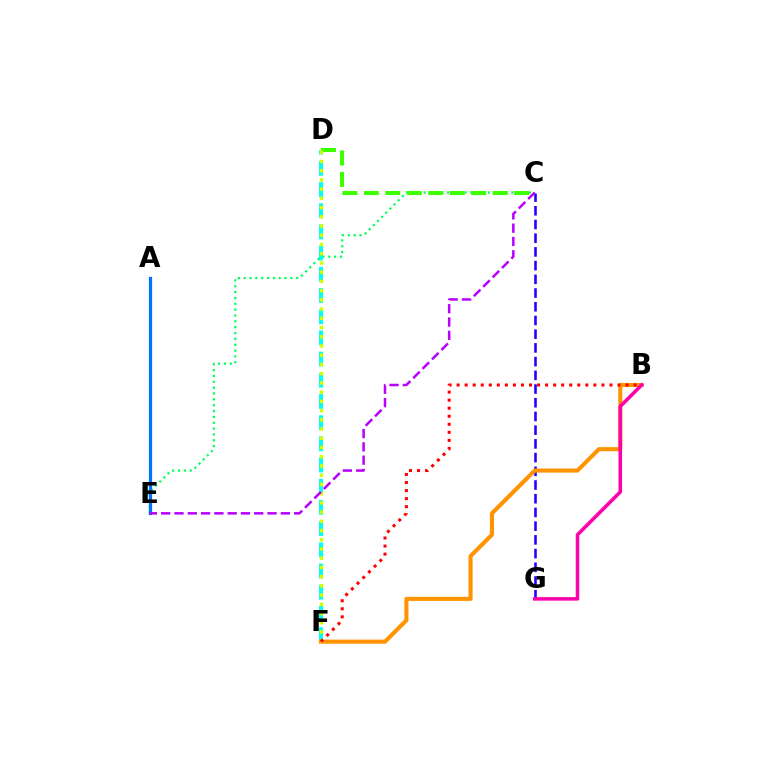{('D', 'F'): [{'color': '#00fff6', 'line_style': 'dashed', 'thickness': 2.88}, {'color': '#d1ff00', 'line_style': 'dotted', 'thickness': 2.51}], ('C', 'G'): [{'color': '#2500ff', 'line_style': 'dashed', 'thickness': 1.86}], ('C', 'E'): [{'color': '#00ff5c', 'line_style': 'dotted', 'thickness': 1.59}, {'color': '#b900ff', 'line_style': 'dashed', 'thickness': 1.81}], ('B', 'F'): [{'color': '#ff9400', 'line_style': 'solid', 'thickness': 2.94}, {'color': '#ff0000', 'line_style': 'dotted', 'thickness': 2.19}], ('C', 'D'): [{'color': '#3dff00', 'line_style': 'dashed', 'thickness': 2.92}], ('B', 'G'): [{'color': '#ff00ac', 'line_style': 'solid', 'thickness': 2.55}], ('A', 'E'): [{'color': '#0074ff', 'line_style': 'solid', 'thickness': 2.31}]}